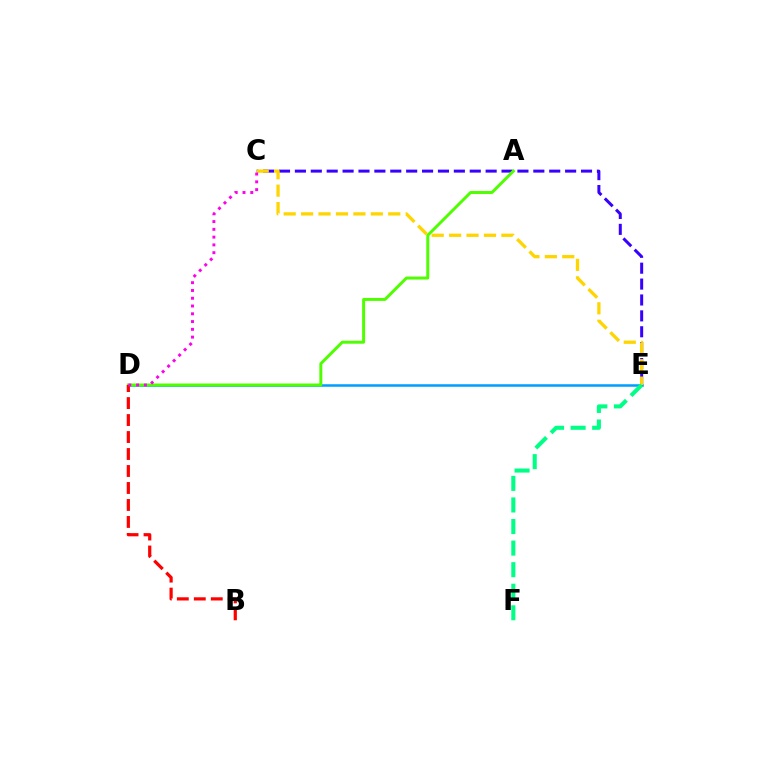{('C', 'E'): [{'color': '#3700ff', 'line_style': 'dashed', 'thickness': 2.16}, {'color': '#ffd500', 'line_style': 'dashed', 'thickness': 2.37}], ('D', 'E'): [{'color': '#009eff', 'line_style': 'solid', 'thickness': 1.82}], ('A', 'D'): [{'color': '#4fff00', 'line_style': 'solid', 'thickness': 2.14}], ('B', 'D'): [{'color': '#ff0000', 'line_style': 'dashed', 'thickness': 2.31}], ('E', 'F'): [{'color': '#00ff86', 'line_style': 'dashed', 'thickness': 2.93}], ('C', 'D'): [{'color': '#ff00ed', 'line_style': 'dotted', 'thickness': 2.11}]}